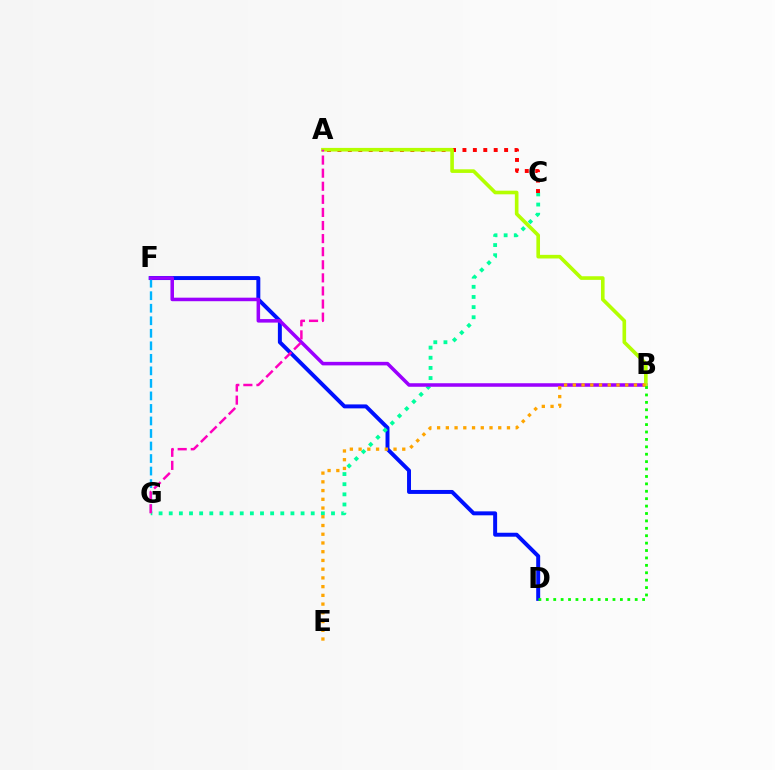{('D', 'F'): [{'color': '#0010ff', 'line_style': 'solid', 'thickness': 2.85}], ('F', 'G'): [{'color': '#00b5ff', 'line_style': 'dashed', 'thickness': 1.7}], ('C', 'G'): [{'color': '#00ff9d', 'line_style': 'dotted', 'thickness': 2.76}], ('A', 'C'): [{'color': '#ff0000', 'line_style': 'dotted', 'thickness': 2.83}], ('B', 'F'): [{'color': '#9b00ff', 'line_style': 'solid', 'thickness': 2.54}], ('A', 'B'): [{'color': '#b3ff00', 'line_style': 'solid', 'thickness': 2.61}], ('B', 'E'): [{'color': '#ffa500', 'line_style': 'dotted', 'thickness': 2.37}], ('B', 'D'): [{'color': '#08ff00', 'line_style': 'dotted', 'thickness': 2.01}], ('A', 'G'): [{'color': '#ff00bd', 'line_style': 'dashed', 'thickness': 1.78}]}